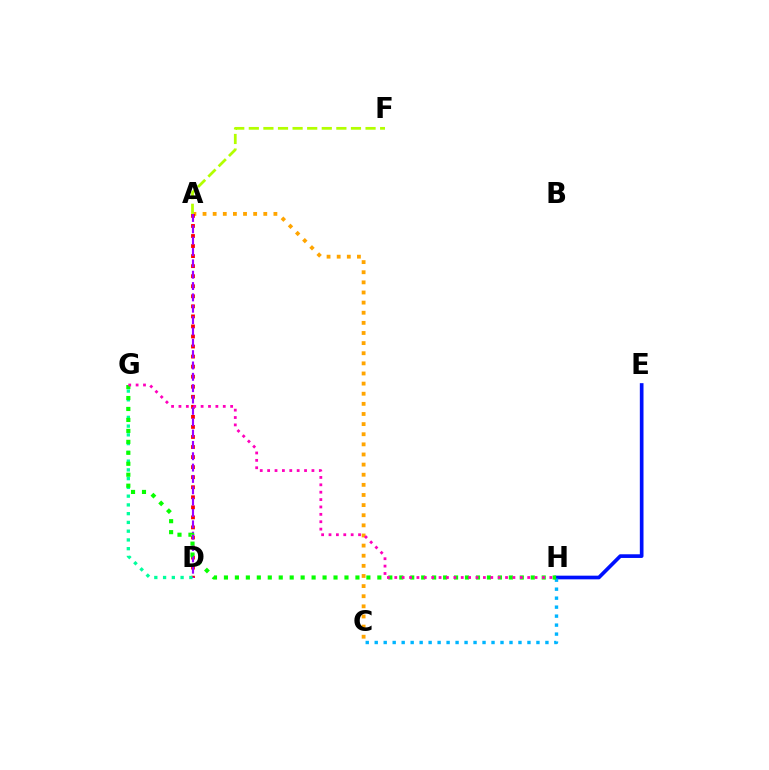{('E', 'H'): [{'color': '#0010ff', 'line_style': 'solid', 'thickness': 2.65}], ('A', 'C'): [{'color': '#ffa500', 'line_style': 'dotted', 'thickness': 2.75}], ('A', 'D'): [{'color': '#ff0000', 'line_style': 'dotted', 'thickness': 2.73}, {'color': '#9b00ff', 'line_style': 'dashed', 'thickness': 1.54}], ('A', 'F'): [{'color': '#b3ff00', 'line_style': 'dashed', 'thickness': 1.98}], ('C', 'H'): [{'color': '#00b5ff', 'line_style': 'dotted', 'thickness': 2.44}], ('D', 'G'): [{'color': '#00ff9d', 'line_style': 'dotted', 'thickness': 2.38}], ('G', 'H'): [{'color': '#08ff00', 'line_style': 'dotted', 'thickness': 2.98}, {'color': '#ff00bd', 'line_style': 'dotted', 'thickness': 2.01}]}